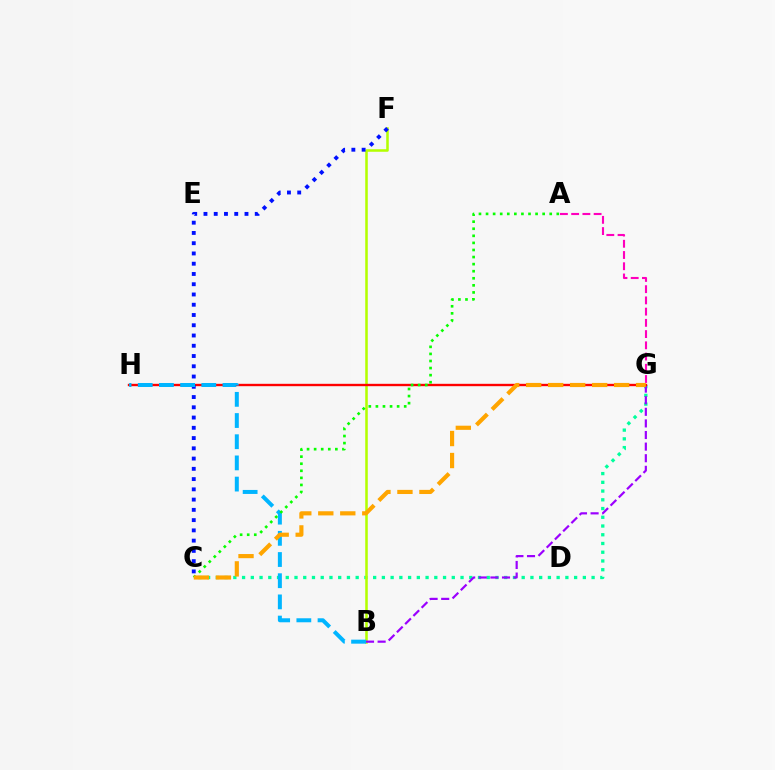{('C', 'G'): [{'color': '#00ff9d', 'line_style': 'dotted', 'thickness': 2.37}, {'color': '#ffa500', 'line_style': 'dashed', 'thickness': 2.99}], ('B', 'F'): [{'color': '#b3ff00', 'line_style': 'solid', 'thickness': 1.84}], ('B', 'G'): [{'color': '#9b00ff', 'line_style': 'dashed', 'thickness': 1.58}], ('G', 'H'): [{'color': '#ff0000', 'line_style': 'solid', 'thickness': 1.7}], ('A', 'G'): [{'color': '#ff00bd', 'line_style': 'dashed', 'thickness': 1.53}], ('C', 'F'): [{'color': '#0010ff', 'line_style': 'dotted', 'thickness': 2.79}], ('B', 'H'): [{'color': '#00b5ff', 'line_style': 'dashed', 'thickness': 2.88}], ('A', 'C'): [{'color': '#08ff00', 'line_style': 'dotted', 'thickness': 1.92}]}